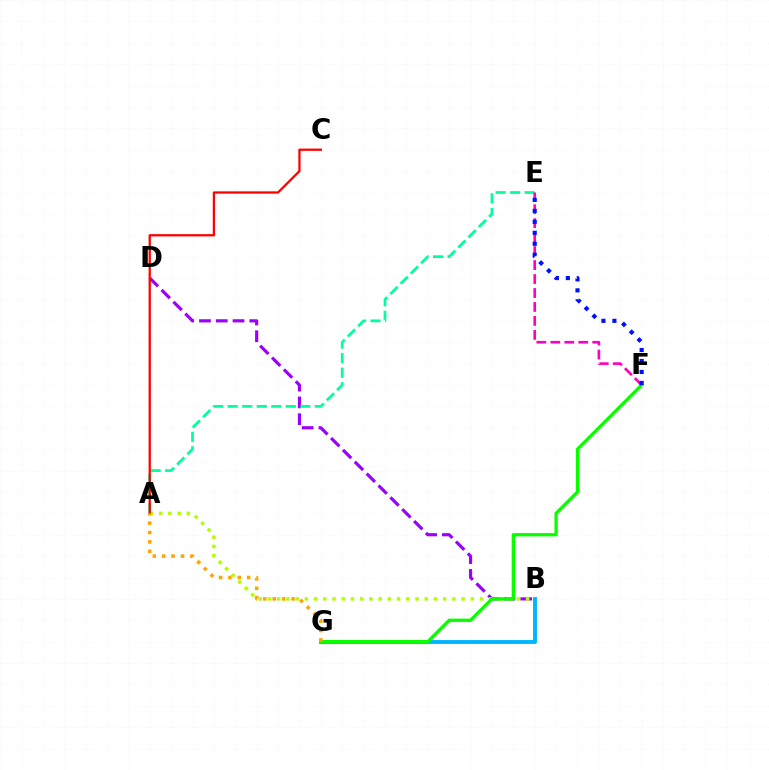{('B', 'G'): [{'color': '#00b5ff', 'line_style': 'solid', 'thickness': 2.8}], ('B', 'D'): [{'color': '#9b00ff', 'line_style': 'dashed', 'thickness': 2.28}], ('A', 'B'): [{'color': '#b3ff00', 'line_style': 'dotted', 'thickness': 2.51}], ('A', 'E'): [{'color': '#00ff9d', 'line_style': 'dashed', 'thickness': 1.97}], ('F', 'G'): [{'color': '#08ff00', 'line_style': 'solid', 'thickness': 2.38}], ('E', 'F'): [{'color': '#ff00bd', 'line_style': 'dashed', 'thickness': 1.9}, {'color': '#0010ff', 'line_style': 'dotted', 'thickness': 2.98}], ('A', 'C'): [{'color': '#ff0000', 'line_style': 'solid', 'thickness': 1.63}], ('A', 'G'): [{'color': '#ffa500', 'line_style': 'dotted', 'thickness': 2.55}]}